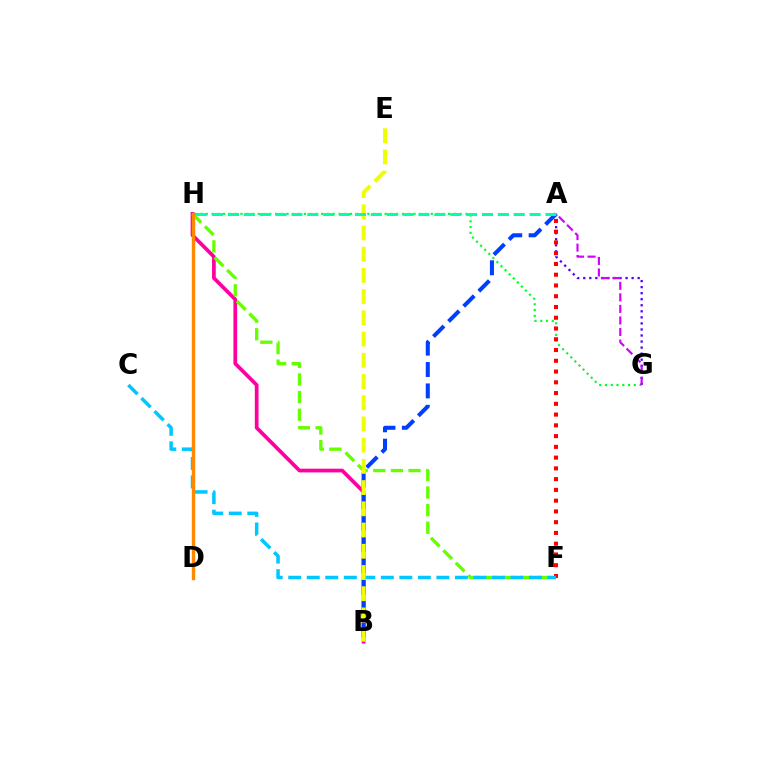{('B', 'H'): [{'color': '#ff00a0', 'line_style': 'solid', 'thickness': 2.68}], ('F', 'H'): [{'color': '#66ff00', 'line_style': 'dashed', 'thickness': 2.39}], ('G', 'H'): [{'color': '#00ff27', 'line_style': 'dotted', 'thickness': 1.57}], ('A', 'B'): [{'color': '#003fff', 'line_style': 'dashed', 'thickness': 2.91}], ('A', 'G'): [{'color': '#4f00ff', 'line_style': 'dotted', 'thickness': 1.64}, {'color': '#d600ff', 'line_style': 'dashed', 'thickness': 1.57}], ('A', 'F'): [{'color': '#ff0000', 'line_style': 'dotted', 'thickness': 2.92}], ('C', 'F'): [{'color': '#00c7ff', 'line_style': 'dashed', 'thickness': 2.52}], ('D', 'H'): [{'color': '#ff8800', 'line_style': 'solid', 'thickness': 2.43}], ('B', 'E'): [{'color': '#eeff00', 'line_style': 'dashed', 'thickness': 2.88}], ('A', 'H'): [{'color': '#00ffaf', 'line_style': 'dashed', 'thickness': 2.16}]}